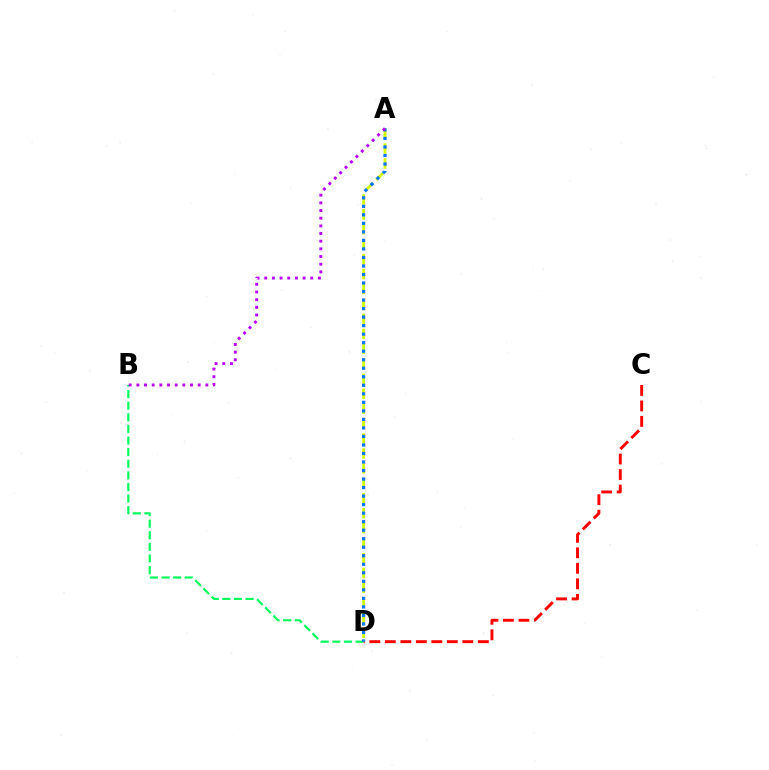{('A', 'D'): [{'color': '#d1ff00', 'line_style': 'dashed', 'thickness': 2.03}, {'color': '#0074ff', 'line_style': 'dotted', 'thickness': 2.32}], ('C', 'D'): [{'color': '#ff0000', 'line_style': 'dashed', 'thickness': 2.11}], ('B', 'D'): [{'color': '#00ff5c', 'line_style': 'dashed', 'thickness': 1.58}], ('A', 'B'): [{'color': '#b900ff', 'line_style': 'dotted', 'thickness': 2.08}]}